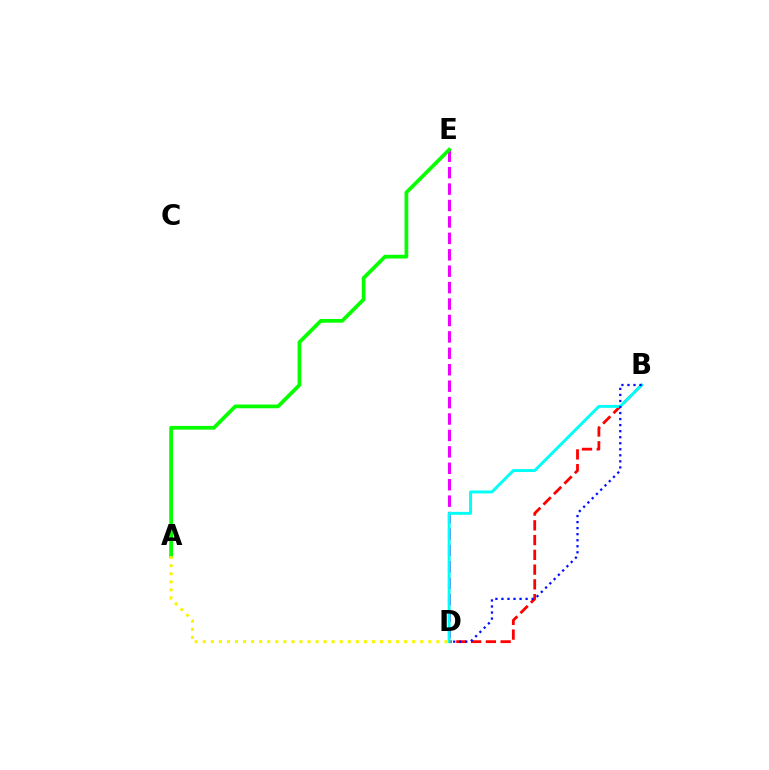{('B', 'D'): [{'color': '#ff0000', 'line_style': 'dashed', 'thickness': 2.01}, {'color': '#00fff6', 'line_style': 'solid', 'thickness': 2.11}, {'color': '#0010ff', 'line_style': 'dotted', 'thickness': 1.64}], ('D', 'E'): [{'color': '#ee00ff', 'line_style': 'dashed', 'thickness': 2.23}], ('A', 'E'): [{'color': '#08ff00', 'line_style': 'solid', 'thickness': 2.69}], ('A', 'D'): [{'color': '#fcf500', 'line_style': 'dotted', 'thickness': 2.19}]}